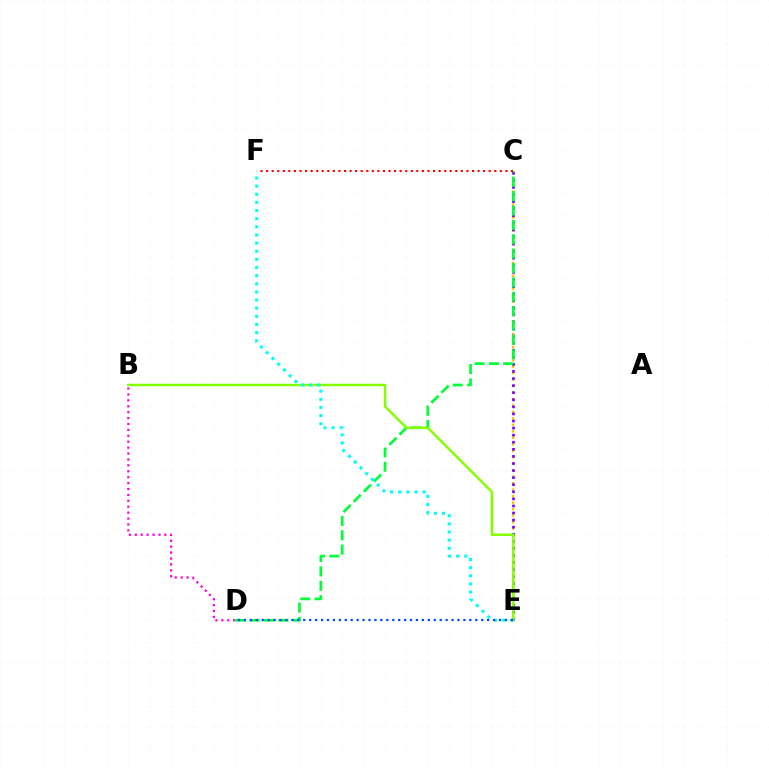{('C', 'E'): [{'color': '#ffbd00', 'line_style': 'dotted', 'thickness': 1.76}, {'color': '#7200ff', 'line_style': 'dotted', 'thickness': 1.92}], ('B', 'D'): [{'color': '#ff00cf', 'line_style': 'dotted', 'thickness': 1.61}], ('C', 'D'): [{'color': '#00ff39', 'line_style': 'dashed', 'thickness': 1.95}], ('B', 'E'): [{'color': '#84ff00', 'line_style': 'solid', 'thickness': 1.79}], ('E', 'F'): [{'color': '#00fff6', 'line_style': 'dotted', 'thickness': 2.21}], ('C', 'F'): [{'color': '#ff0000', 'line_style': 'dotted', 'thickness': 1.51}], ('D', 'E'): [{'color': '#004bff', 'line_style': 'dotted', 'thickness': 1.61}]}